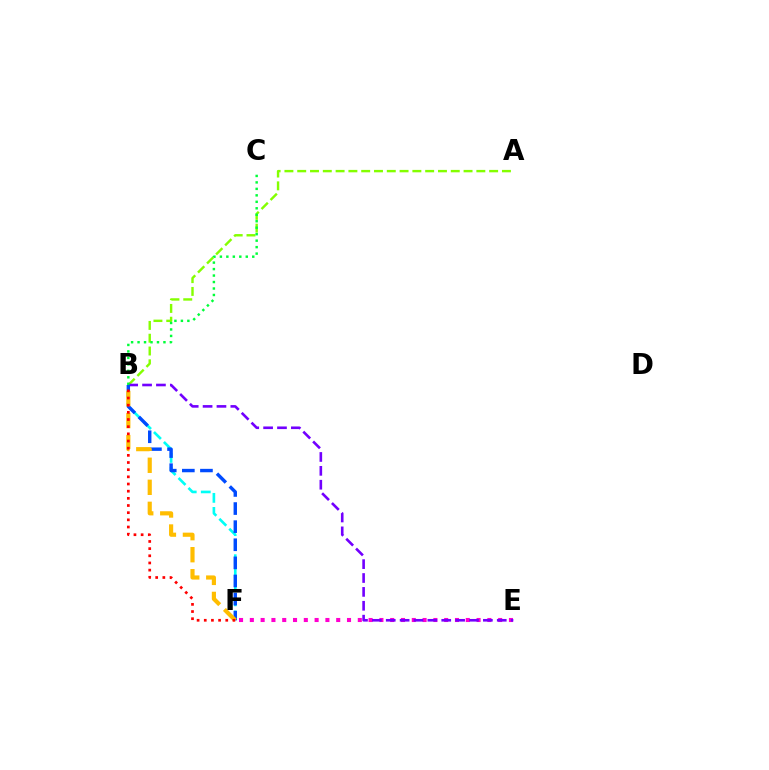{('A', 'B'): [{'color': '#84ff00', 'line_style': 'dashed', 'thickness': 1.74}], ('E', 'F'): [{'color': '#ff00cf', 'line_style': 'dotted', 'thickness': 2.93}], ('B', 'F'): [{'color': '#00fff6', 'line_style': 'dashed', 'thickness': 1.91}, {'color': '#004bff', 'line_style': 'dashed', 'thickness': 2.46}, {'color': '#ffbd00', 'line_style': 'dashed', 'thickness': 2.99}, {'color': '#ff0000', 'line_style': 'dotted', 'thickness': 1.95}], ('B', 'E'): [{'color': '#7200ff', 'line_style': 'dashed', 'thickness': 1.89}], ('B', 'C'): [{'color': '#00ff39', 'line_style': 'dotted', 'thickness': 1.76}]}